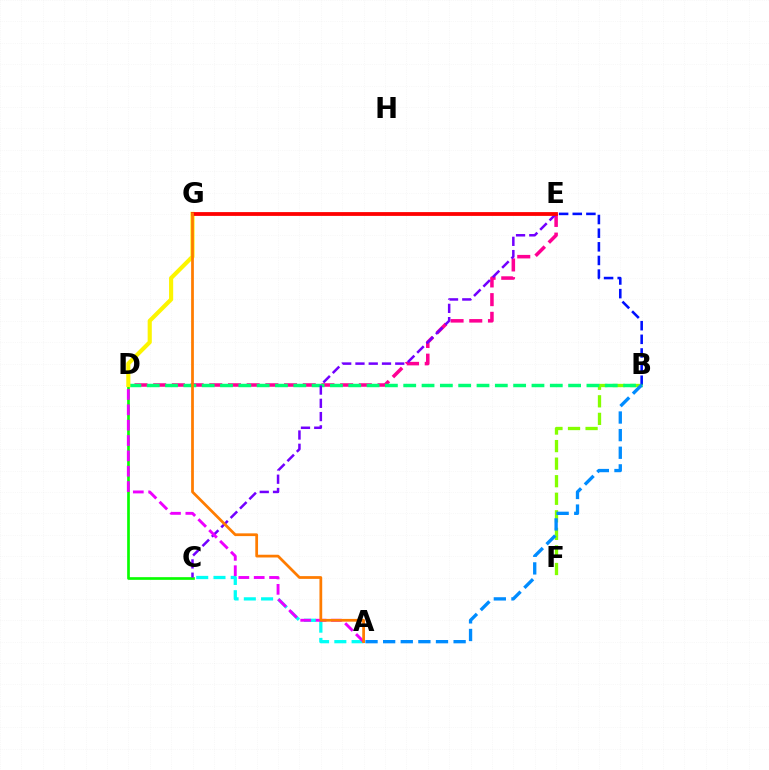{('D', 'E'): [{'color': '#ff0094', 'line_style': 'dashed', 'thickness': 2.54}], ('B', 'F'): [{'color': '#84ff00', 'line_style': 'dashed', 'thickness': 2.39}], ('C', 'D'): [{'color': '#08ff00', 'line_style': 'solid', 'thickness': 1.93}], ('B', 'E'): [{'color': '#0010ff', 'line_style': 'dashed', 'thickness': 1.85}], ('B', 'D'): [{'color': '#00ff74', 'line_style': 'dashed', 'thickness': 2.49}], ('D', 'G'): [{'color': '#fcf500', 'line_style': 'solid', 'thickness': 2.97}], ('C', 'E'): [{'color': '#7200ff', 'line_style': 'dashed', 'thickness': 1.8}], ('E', 'G'): [{'color': '#ff0000', 'line_style': 'solid', 'thickness': 2.73}], ('A', 'C'): [{'color': '#00fff6', 'line_style': 'dashed', 'thickness': 2.34}], ('A', 'D'): [{'color': '#ee00ff', 'line_style': 'dashed', 'thickness': 2.09}], ('A', 'G'): [{'color': '#ff7c00', 'line_style': 'solid', 'thickness': 1.98}], ('A', 'B'): [{'color': '#008cff', 'line_style': 'dashed', 'thickness': 2.39}]}